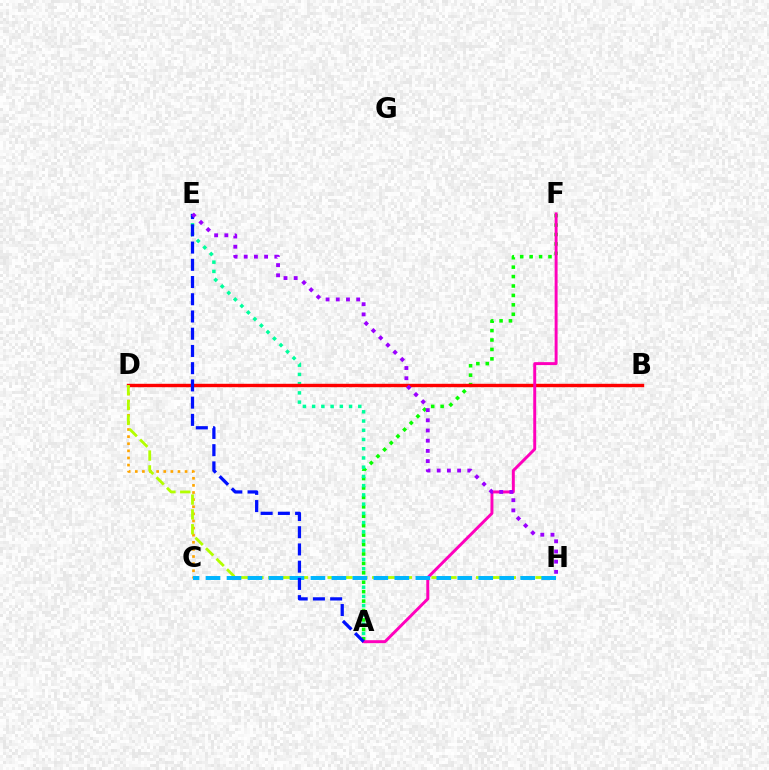{('A', 'F'): [{'color': '#08ff00', 'line_style': 'dotted', 'thickness': 2.56}, {'color': '#ff00bd', 'line_style': 'solid', 'thickness': 2.12}], ('A', 'E'): [{'color': '#00ff9d', 'line_style': 'dotted', 'thickness': 2.51}, {'color': '#0010ff', 'line_style': 'dashed', 'thickness': 2.34}], ('B', 'D'): [{'color': '#ff0000', 'line_style': 'solid', 'thickness': 2.45}], ('C', 'D'): [{'color': '#ffa500', 'line_style': 'dotted', 'thickness': 1.93}], ('D', 'H'): [{'color': '#b3ff00', 'line_style': 'dashed', 'thickness': 2.02}], ('C', 'H'): [{'color': '#00b5ff', 'line_style': 'dashed', 'thickness': 2.85}], ('E', 'H'): [{'color': '#9b00ff', 'line_style': 'dotted', 'thickness': 2.77}]}